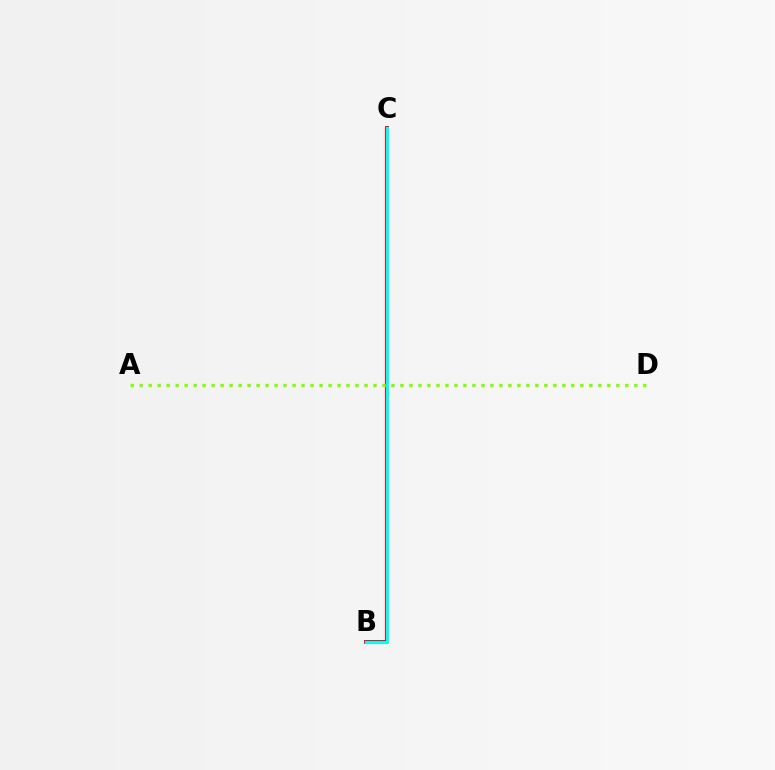{('B', 'C'): [{'color': '#ff0000', 'line_style': 'solid', 'thickness': 2.8}, {'color': '#7200ff', 'line_style': 'dotted', 'thickness': 1.58}, {'color': '#00fff6', 'line_style': 'solid', 'thickness': 2.15}], ('A', 'D'): [{'color': '#84ff00', 'line_style': 'dotted', 'thickness': 2.44}]}